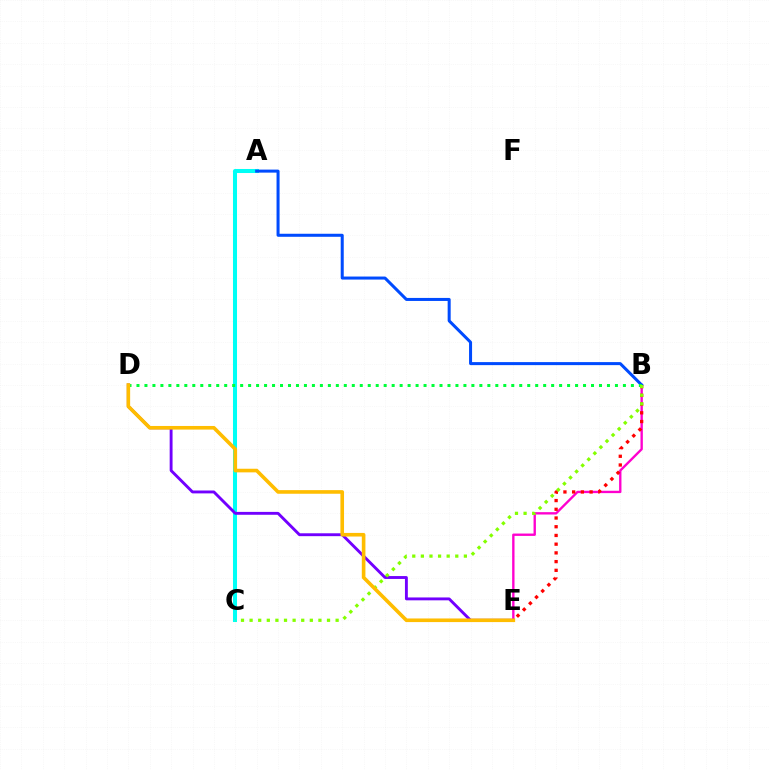{('A', 'C'): [{'color': '#00fff6', 'line_style': 'solid', 'thickness': 2.9}], ('B', 'E'): [{'color': '#ff00cf', 'line_style': 'solid', 'thickness': 1.7}, {'color': '#ff0000', 'line_style': 'dotted', 'thickness': 2.37}], ('A', 'B'): [{'color': '#004bff', 'line_style': 'solid', 'thickness': 2.18}], ('D', 'E'): [{'color': '#7200ff', 'line_style': 'solid', 'thickness': 2.07}, {'color': '#ffbd00', 'line_style': 'solid', 'thickness': 2.61}], ('B', 'D'): [{'color': '#00ff39', 'line_style': 'dotted', 'thickness': 2.17}], ('B', 'C'): [{'color': '#84ff00', 'line_style': 'dotted', 'thickness': 2.34}]}